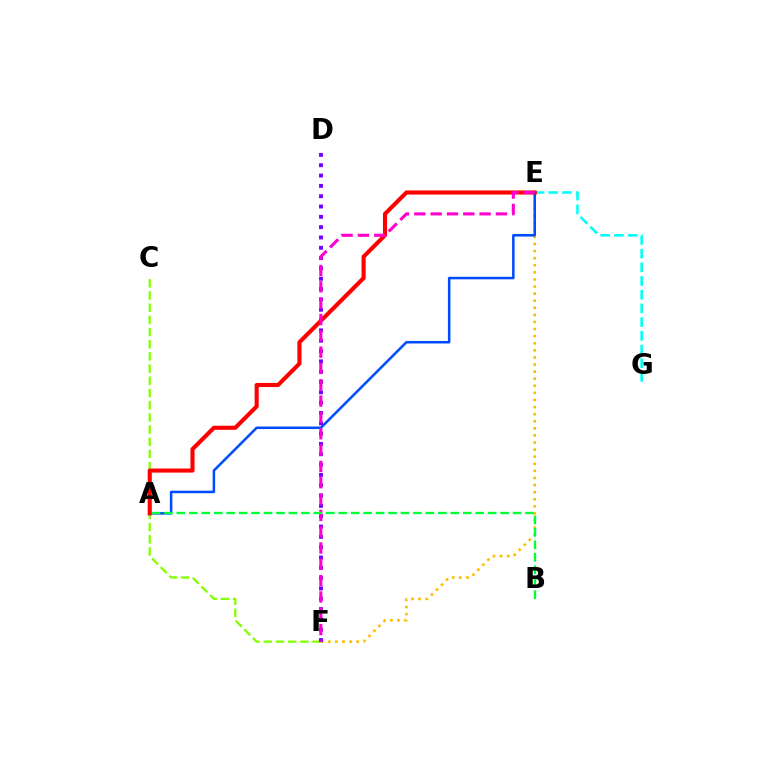{('E', 'F'): [{'color': '#ffbd00', 'line_style': 'dotted', 'thickness': 1.93}, {'color': '#ff00cf', 'line_style': 'dashed', 'thickness': 2.22}], ('C', 'F'): [{'color': '#84ff00', 'line_style': 'dashed', 'thickness': 1.66}], ('E', 'G'): [{'color': '#00fff6', 'line_style': 'dashed', 'thickness': 1.86}], ('A', 'E'): [{'color': '#004bff', 'line_style': 'solid', 'thickness': 1.82}, {'color': '#ff0000', 'line_style': 'solid', 'thickness': 2.95}], ('D', 'F'): [{'color': '#7200ff', 'line_style': 'dotted', 'thickness': 2.8}], ('A', 'B'): [{'color': '#00ff39', 'line_style': 'dashed', 'thickness': 1.69}]}